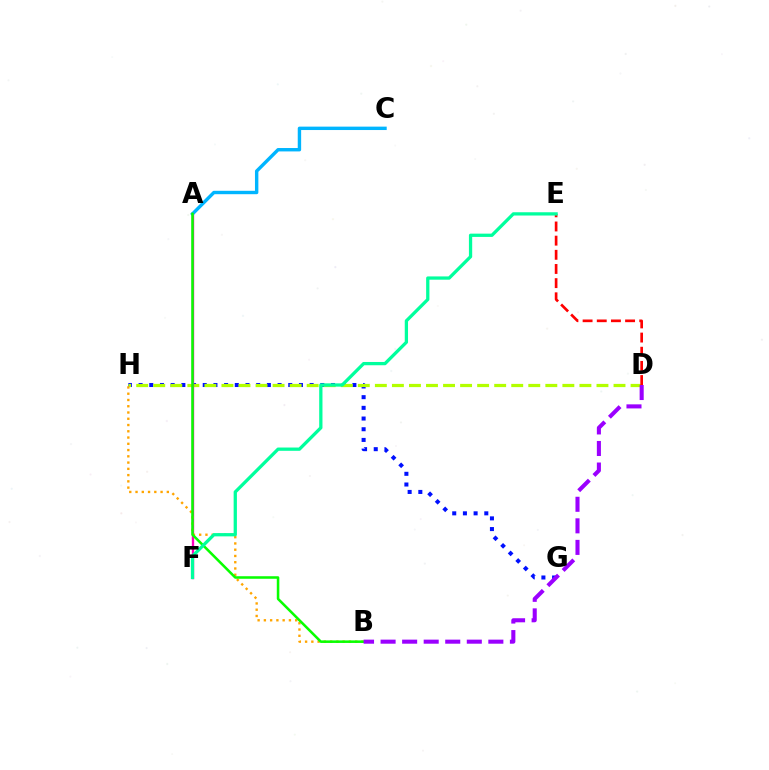{('G', 'H'): [{'color': '#0010ff', 'line_style': 'dotted', 'thickness': 2.9}], ('D', 'H'): [{'color': '#b3ff00', 'line_style': 'dashed', 'thickness': 2.32}], ('A', 'F'): [{'color': '#ff00bd', 'line_style': 'solid', 'thickness': 1.69}], ('A', 'C'): [{'color': '#00b5ff', 'line_style': 'solid', 'thickness': 2.45}], ('B', 'H'): [{'color': '#ffa500', 'line_style': 'dotted', 'thickness': 1.7}], ('A', 'B'): [{'color': '#08ff00', 'line_style': 'solid', 'thickness': 1.83}], ('D', 'E'): [{'color': '#ff0000', 'line_style': 'dashed', 'thickness': 1.92}], ('E', 'F'): [{'color': '#00ff9d', 'line_style': 'solid', 'thickness': 2.36}], ('B', 'D'): [{'color': '#9b00ff', 'line_style': 'dashed', 'thickness': 2.93}]}